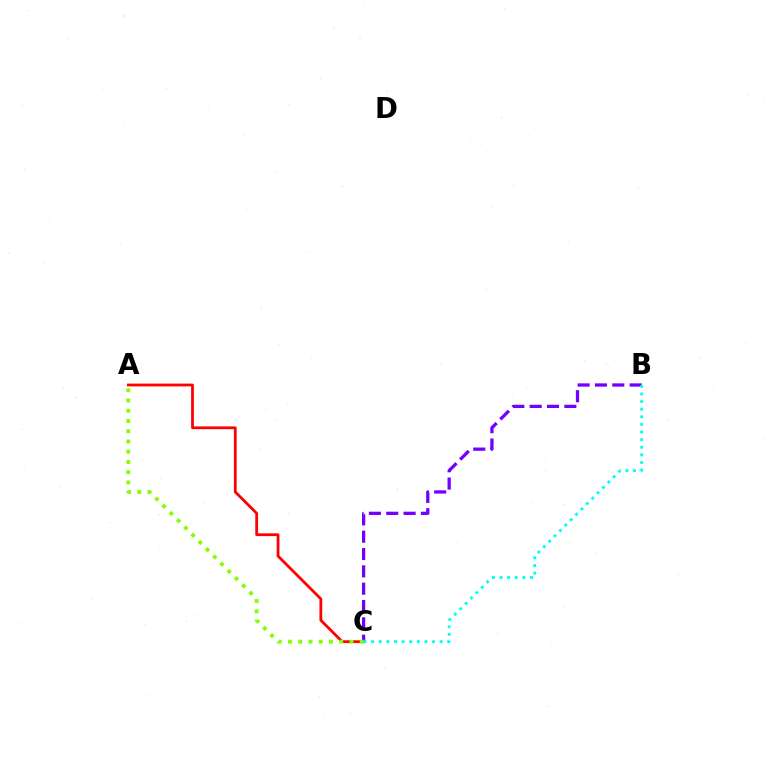{('B', 'C'): [{'color': '#7200ff', 'line_style': 'dashed', 'thickness': 2.35}, {'color': '#00fff6', 'line_style': 'dotted', 'thickness': 2.07}], ('A', 'C'): [{'color': '#ff0000', 'line_style': 'solid', 'thickness': 2.0}, {'color': '#84ff00', 'line_style': 'dotted', 'thickness': 2.78}]}